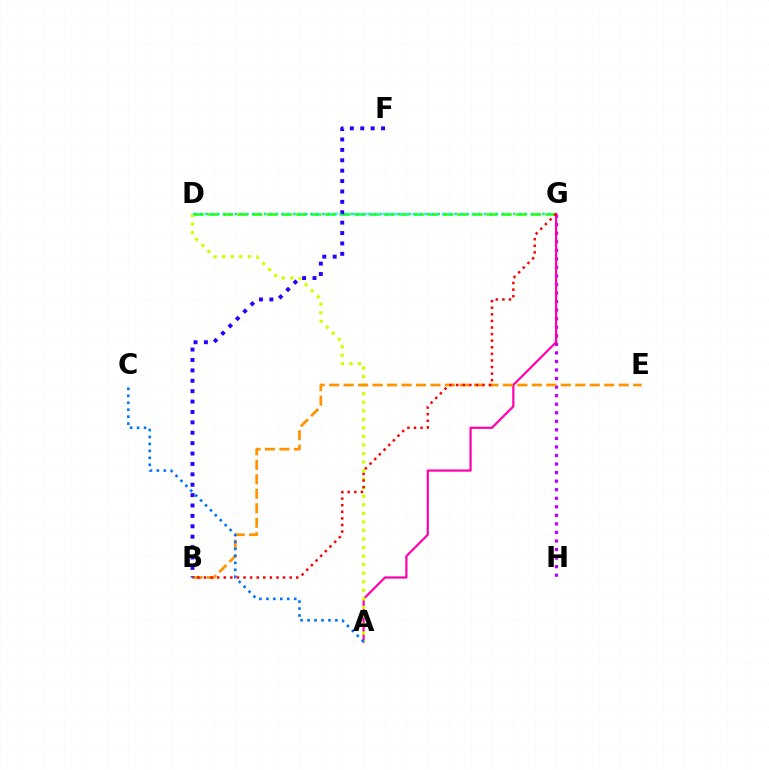{('G', 'H'): [{'color': '#b900ff', 'line_style': 'dotted', 'thickness': 2.32}], ('A', 'G'): [{'color': '#ff00ac', 'line_style': 'solid', 'thickness': 1.58}], ('D', 'G'): [{'color': '#3dff00', 'line_style': 'dashed', 'thickness': 1.99}, {'color': '#00fff6', 'line_style': 'dotted', 'thickness': 1.61}, {'color': '#00ff5c', 'line_style': 'dotted', 'thickness': 1.58}], ('A', 'D'): [{'color': '#d1ff00', 'line_style': 'dotted', 'thickness': 2.32}], ('B', 'E'): [{'color': '#ff9400', 'line_style': 'dashed', 'thickness': 1.97}], ('A', 'C'): [{'color': '#0074ff', 'line_style': 'dotted', 'thickness': 1.89}], ('B', 'F'): [{'color': '#2500ff', 'line_style': 'dotted', 'thickness': 2.82}], ('B', 'G'): [{'color': '#ff0000', 'line_style': 'dotted', 'thickness': 1.79}]}